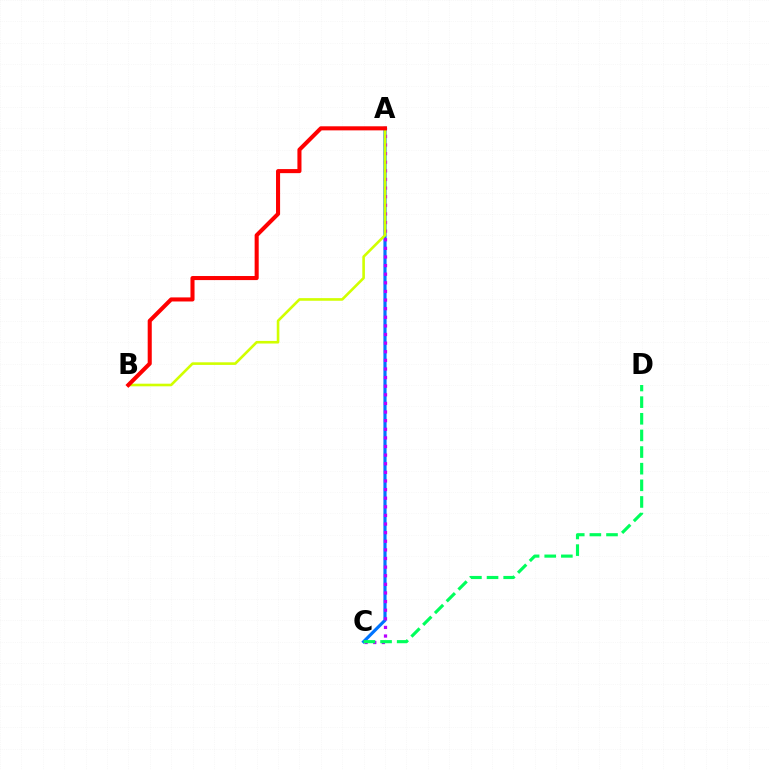{('A', 'C'): [{'color': '#0074ff', 'line_style': 'solid', 'thickness': 2.28}, {'color': '#b900ff', 'line_style': 'dotted', 'thickness': 2.34}], ('C', 'D'): [{'color': '#00ff5c', 'line_style': 'dashed', 'thickness': 2.26}], ('A', 'B'): [{'color': '#d1ff00', 'line_style': 'solid', 'thickness': 1.88}, {'color': '#ff0000', 'line_style': 'solid', 'thickness': 2.93}]}